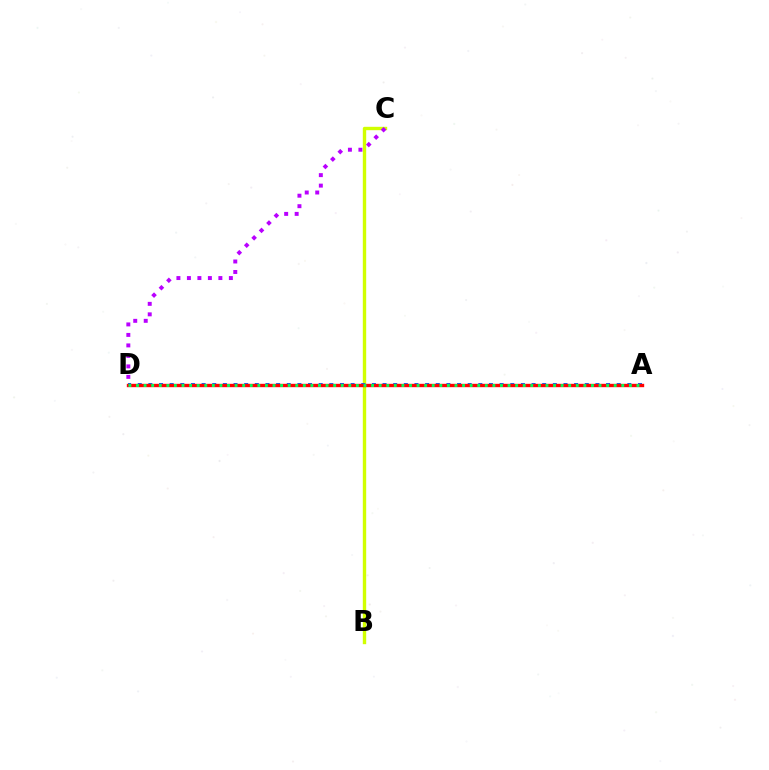{('B', 'C'): [{'color': '#d1ff00', 'line_style': 'solid', 'thickness': 2.43}], ('A', 'D'): [{'color': '#0074ff', 'line_style': 'dotted', 'thickness': 2.89}, {'color': '#ff0000', 'line_style': 'solid', 'thickness': 2.43}, {'color': '#00ff5c', 'line_style': 'dotted', 'thickness': 2.06}], ('C', 'D'): [{'color': '#b900ff', 'line_style': 'dotted', 'thickness': 2.85}]}